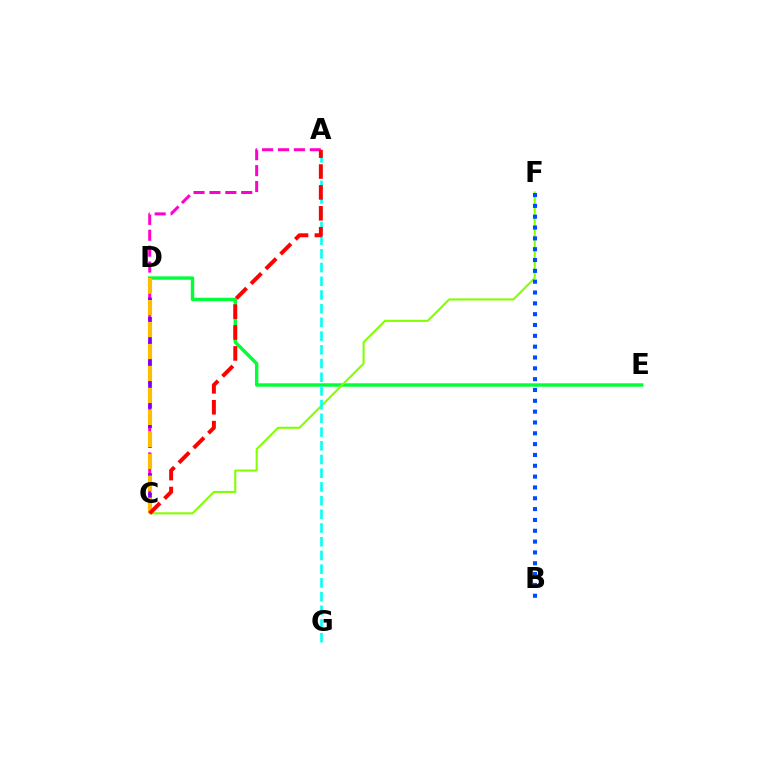{('A', 'C'): [{'color': '#ff00cf', 'line_style': 'dashed', 'thickness': 2.16}, {'color': '#ff0000', 'line_style': 'dashed', 'thickness': 2.84}], ('C', 'D'): [{'color': '#7200ff', 'line_style': 'dashed', 'thickness': 2.65}, {'color': '#ffbd00', 'line_style': 'dashed', 'thickness': 2.98}], ('D', 'E'): [{'color': '#00ff39', 'line_style': 'solid', 'thickness': 2.45}], ('C', 'F'): [{'color': '#84ff00', 'line_style': 'solid', 'thickness': 1.5}], ('B', 'F'): [{'color': '#004bff', 'line_style': 'dotted', 'thickness': 2.94}], ('A', 'G'): [{'color': '#00fff6', 'line_style': 'dashed', 'thickness': 1.86}]}